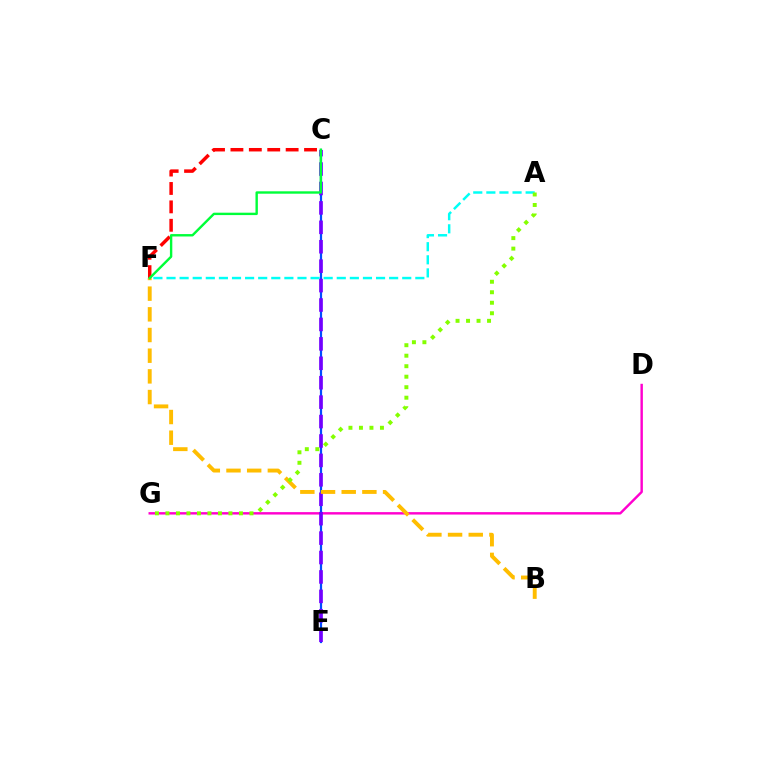{('C', 'F'): [{'color': '#ff0000', 'line_style': 'dashed', 'thickness': 2.5}, {'color': '#00ff39', 'line_style': 'solid', 'thickness': 1.73}], ('D', 'G'): [{'color': '#ff00cf', 'line_style': 'solid', 'thickness': 1.75}], ('A', 'F'): [{'color': '#00fff6', 'line_style': 'dashed', 'thickness': 1.78}], ('C', 'E'): [{'color': '#004bff', 'line_style': 'solid', 'thickness': 1.59}, {'color': '#7200ff', 'line_style': 'dashed', 'thickness': 2.64}], ('B', 'F'): [{'color': '#ffbd00', 'line_style': 'dashed', 'thickness': 2.81}], ('A', 'G'): [{'color': '#84ff00', 'line_style': 'dotted', 'thickness': 2.85}]}